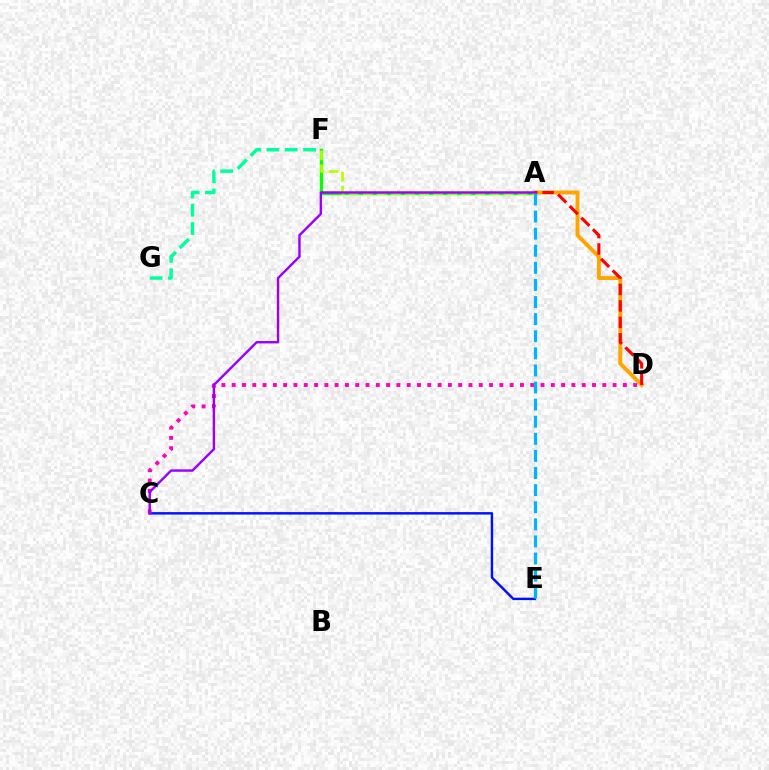{('A', 'F'): [{'color': '#08ff00', 'line_style': 'solid', 'thickness': 2.41}, {'color': '#b3ff00', 'line_style': 'dashed', 'thickness': 1.91}], ('C', 'E'): [{'color': '#0010ff', 'line_style': 'solid', 'thickness': 1.75}], ('A', 'D'): [{'color': '#ffa500', 'line_style': 'solid', 'thickness': 2.82}, {'color': '#ff0000', 'line_style': 'dashed', 'thickness': 2.23}], ('C', 'D'): [{'color': '#ff00bd', 'line_style': 'dotted', 'thickness': 2.8}], ('F', 'G'): [{'color': '#00ff9d', 'line_style': 'dashed', 'thickness': 2.49}], ('A', 'C'): [{'color': '#9b00ff', 'line_style': 'solid', 'thickness': 1.74}], ('A', 'E'): [{'color': '#00b5ff', 'line_style': 'dashed', 'thickness': 2.32}]}